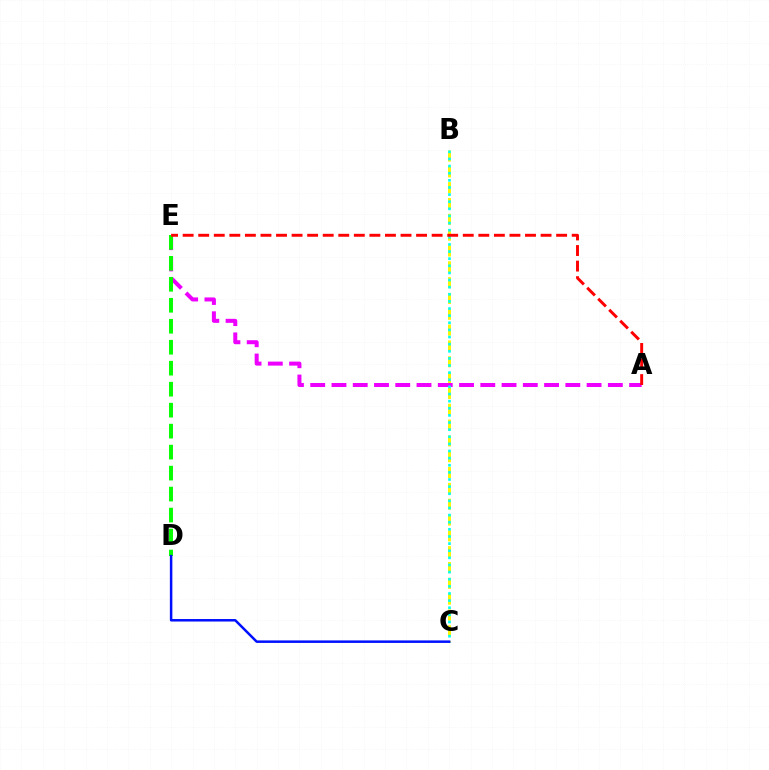{('B', 'C'): [{'color': '#fcf500', 'line_style': 'dashed', 'thickness': 2.15}, {'color': '#00fff6', 'line_style': 'dotted', 'thickness': 1.94}], ('A', 'E'): [{'color': '#ee00ff', 'line_style': 'dashed', 'thickness': 2.89}, {'color': '#ff0000', 'line_style': 'dashed', 'thickness': 2.11}], ('D', 'E'): [{'color': '#08ff00', 'line_style': 'dashed', 'thickness': 2.85}], ('C', 'D'): [{'color': '#0010ff', 'line_style': 'solid', 'thickness': 1.8}]}